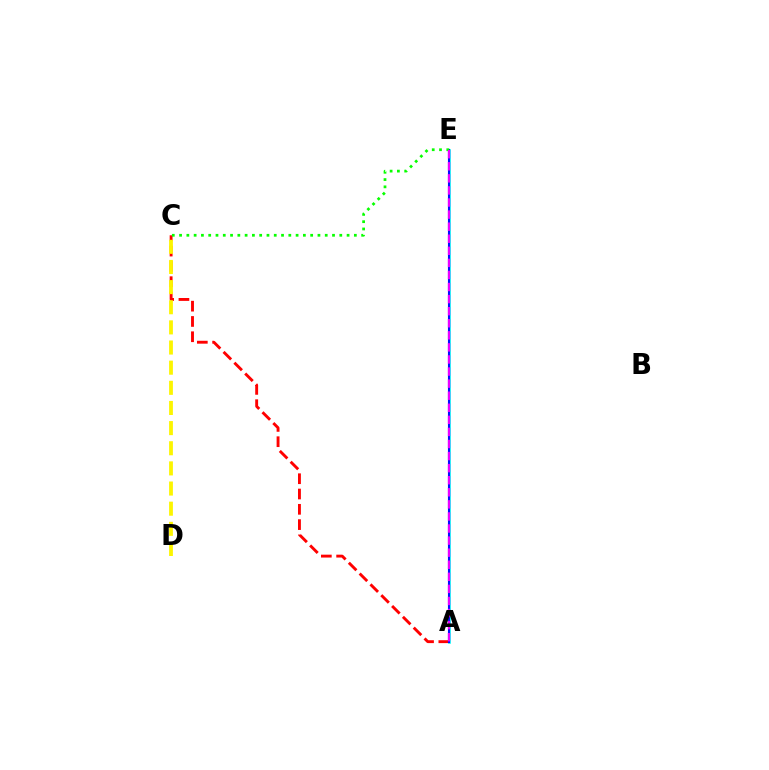{('A', 'C'): [{'color': '#ff0000', 'line_style': 'dashed', 'thickness': 2.08}], ('A', 'E'): [{'color': '#00fff6', 'line_style': 'solid', 'thickness': 1.87}, {'color': '#0010ff', 'line_style': 'solid', 'thickness': 1.51}, {'color': '#ee00ff', 'line_style': 'dashed', 'thickness': 1.64}], ('C', 'D'): [{'color': '#fcf500', 'line_style': 'dashed', 'thickness': 2.74}], ('C', 'E'): [{'color': '#08ff00', 'line_style': 'dotted', 'thickness': 1.98}]}